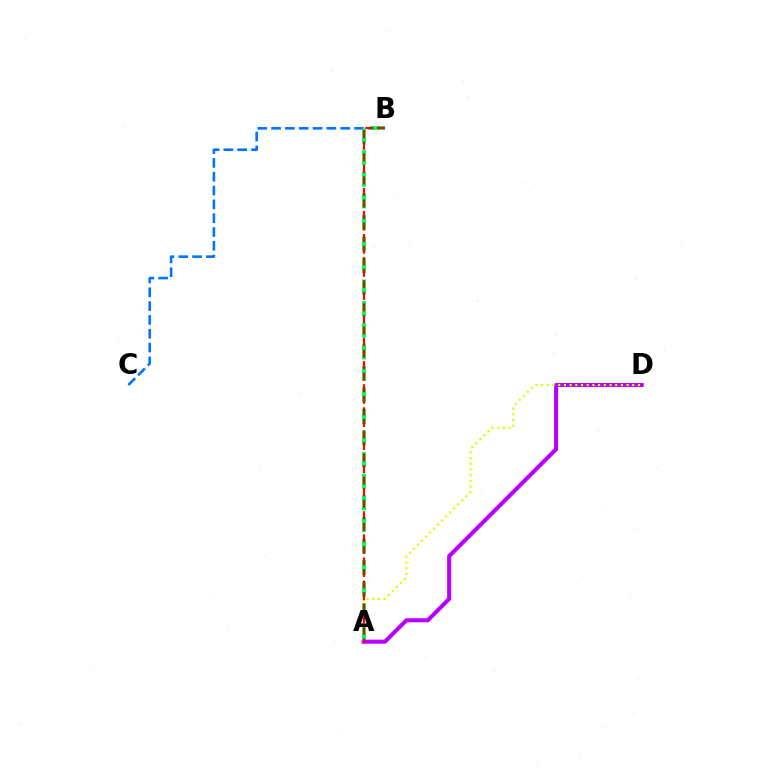{('B', 'C'): [{'color': '#0074ff', 'line_style': 'dashed', 'thickness': 1.88}], ('A', 'D'): [{'color': '#b900ff', 'line_style': 'solid', 'thickness': 2.92}, {'color': '#d1ff00', 'line_style': 'dotted', 'thickness': 1.55}], ('A', 'B'): [{'color': '#00ff5c', 'line_style': 'dashed', 'thickness': 2.93}, {'color': '#ff0000', 'line_style': 'dashed', 'thickness': 1.57}]}